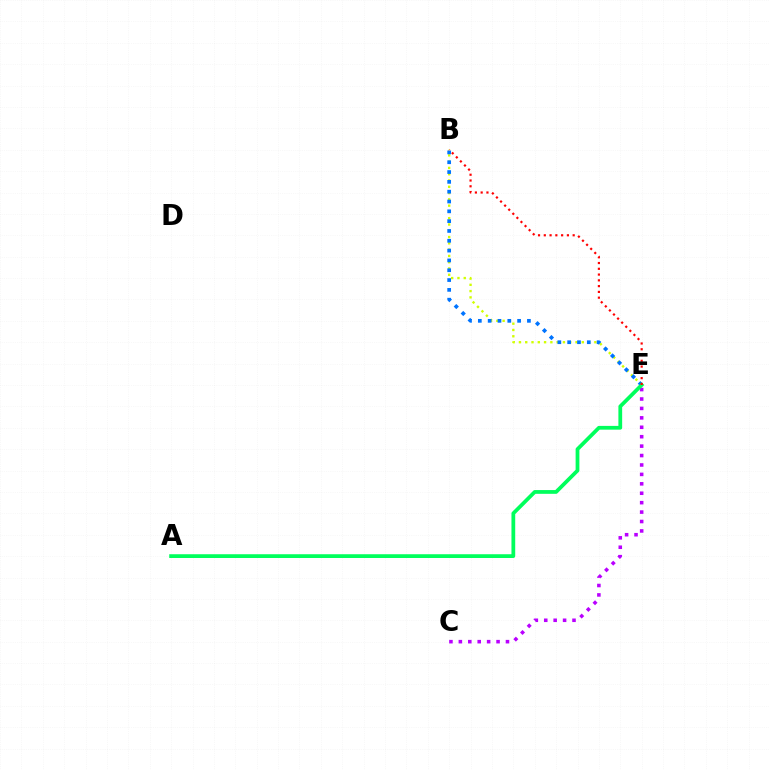{('B', 'E'): [{'color': '#d1ff00', 'line_style': 'dotted', 'thickness': 1.71}, {'color': '#0074ff', 'line_style': 'dotted', 'thickness': 2.67}, {'color': '#ff0000', 'line_style': 'dotted', 'thickness': 1.57}], ('C', 'E'): [{'color': '#b900ff', 'line_style': 'dotted', 'thickness': 2.56}], ('A', 'E'): [{'color': '#00ff5c', 'line_style': 'solid', 'thickness': 2.71}]}